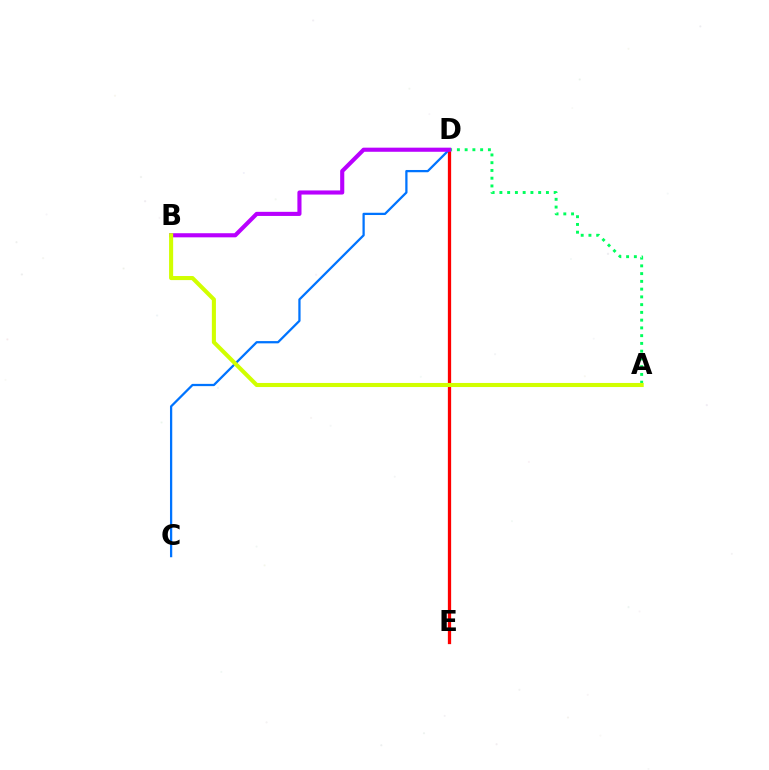{('D', 'E'): [{'color': '#ff0000', 'line_style': 'solid', 'thickness': 2.36}], ('A', 'D'): [{'color': '#00ff5c', 'line_style': 'dotted', 'thickness': 2.11}], ('C', 'D'): [{'color': '#0074ff', 'line_style': 'solid', 'thickness': 1.63}], ('B', 'D'): [{'color': '#b900ff', 'line_style': 'solid', 'thickness': 2.96}], ('A', 'B'): [{'color': '#d1ff00', 'line_style': 'solid', 'thickness': 2.93}]}